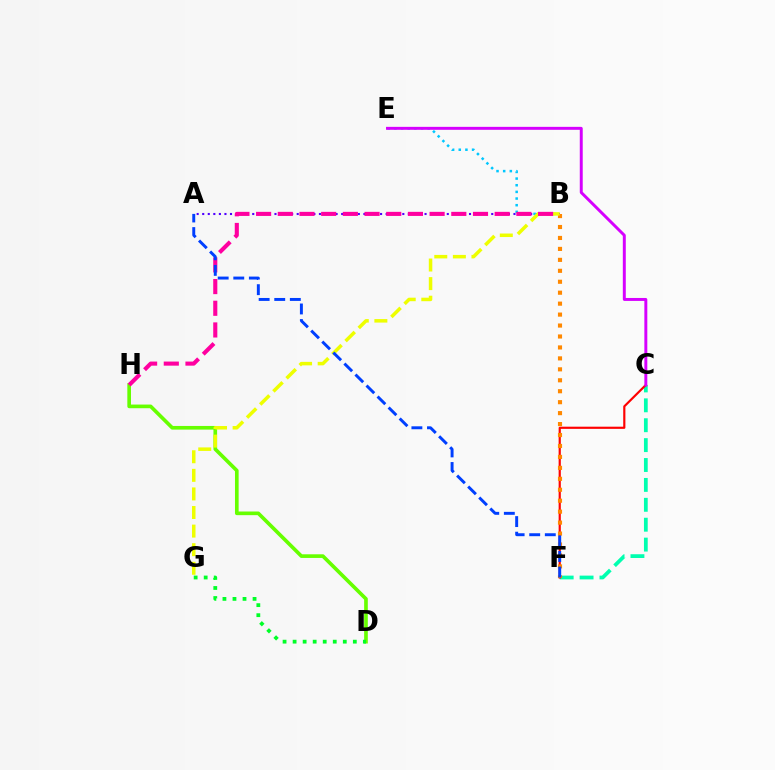{('C', 'F'): [{'color': '#00ffaf', 'line_style': 'dashed', 'thickness': 2.7}, {'color': '#ff0000', 'line_style': 'solid', 'thickness': 1.56}], ('A', 'B'): [{'color': '#4f00ff', 'line_style': 'dotted', 'thickness': 1.51}], ('D', 'H'): [{'color': '#66ff00', 'line_style': 'solid', 'thickness': 2.63}], ('B', 'E'): [{'color': '#00c7ff', 'line_style': 'dotted', 'thickness': 1.81}], ('B', 'F'): [{'color': '#ff8800', 'line_style': 'dotted', 'thickness': 2.97}], ('B', 'G'): [{'color': '#eeff00', 'line_style': 'dashed', 'thickness': 2.52}], ('B', 'H'): [{'color': '#ff00a0', 'line_style': 'dashed', 'thickness': 2.95}], ('A', 'F'): [{'color': '#003fff', 'line_style': 'dashed', 'thickness': 2.12}], ('C', 'E'): [{'color': '#d600ff', 'line_style': 'solid', 'thickness': 2.13}], ('D', 'G'): [{'color': '#00ff27', 'line_style': 'dotted', 'thickness': 2.73}]}